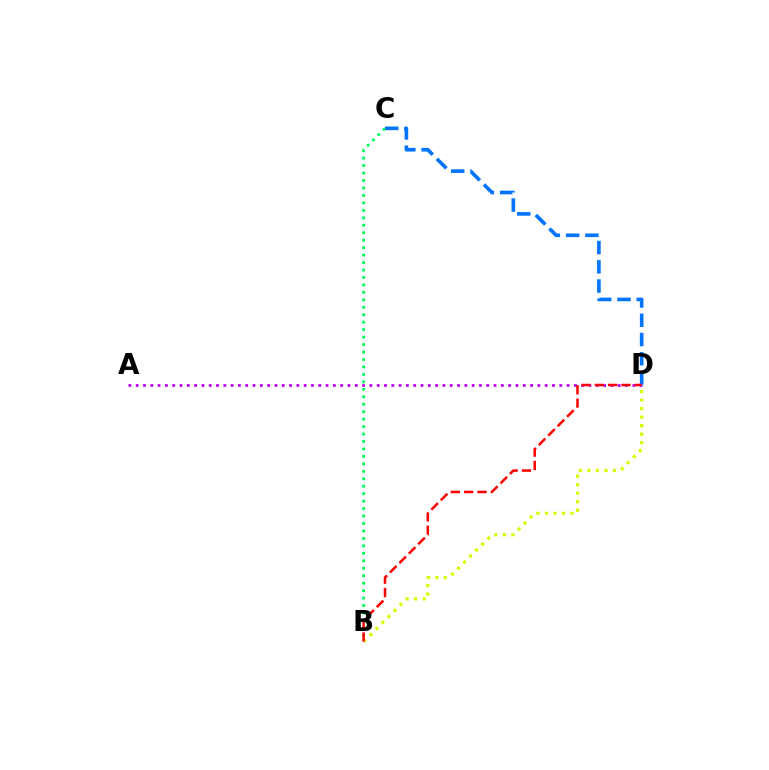{('A', 'D'): [{'color': '#b900ff', 'line_style': 'dotted', 'thickness': 1.98}], ('B', 'C'): [{'color': '#00ff5c', 'line_style': 'dotted', 'thickness': 2.03}], ('B', 'D'): [{'color': '#d1ff00', 'line_style': 'dotted', 'thickness': 2.31}, {'color': '#ff0000', 'line_style': 'dashed', 'thickness': 1.81}], ('C', 'D'): [{'color': '#0074ff', 'line_style': 'dashed', 'thickness': 2.62}]}